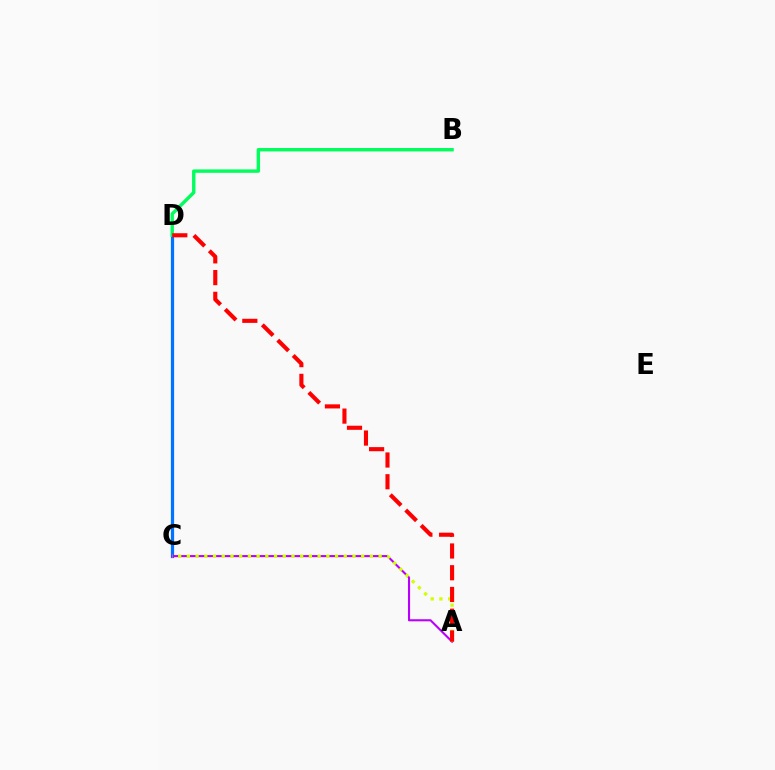{('C', 'D'): [{'color': '#0074ff', 'line_style': 'solid', 'thickness': 2.33}], ('B', 'D'): [{'color': '#00ff5c', 'line_style': 'solid', 'thickness': 2.45}], ('A', 'C'): [{'color': '#b900ff', 'line_style': 'solid', 'thickness': 1.51}, {'color': '#d1ff00', 'line_style': 'dotted', 'thickness': 2.37}], ('A', 'D'): [{'color': '#ff0000', 'line_style': 'dashed', 'thickness': 2.95}]}